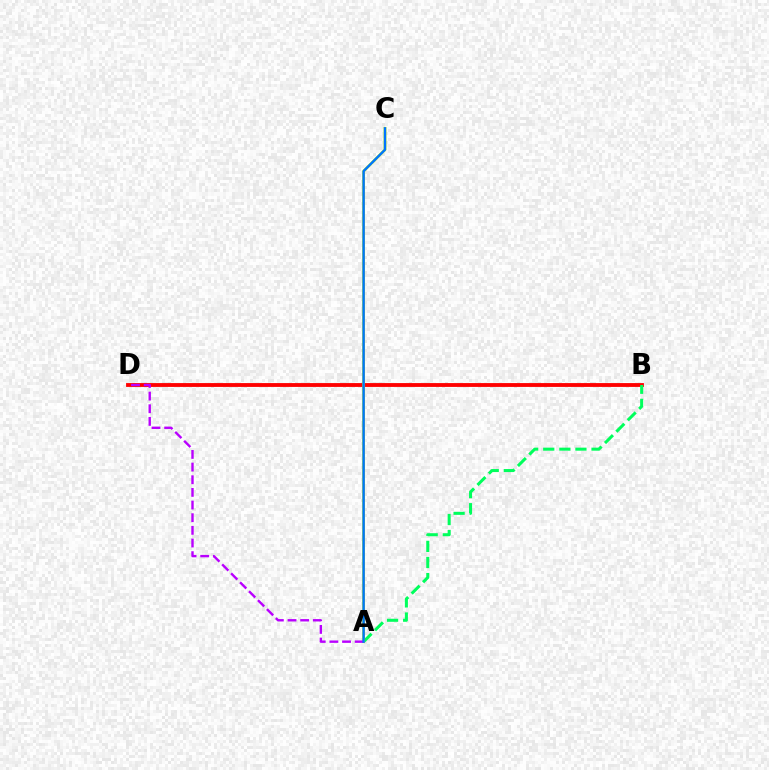{('B', 'D'): [{'color': '#ff0000', 'line_style': 'solid', 'thickness': 2.76}], ('A', 'B'): [{'color': '#00ff5c', 'line_style': 'dashed', 'thickness': 2.19}], ('A', 'C'): [{'color': '#d1ff00', 'line_style': 'solid', 'thickness': 2.02}, {'color': '#0074ff', 'line_style': 'solid', 'thickness': 1.75}], ('A', 'D'): [{'color': '#b900ff', 'line_style': 'dashed', 'thickness': 1.72}]}